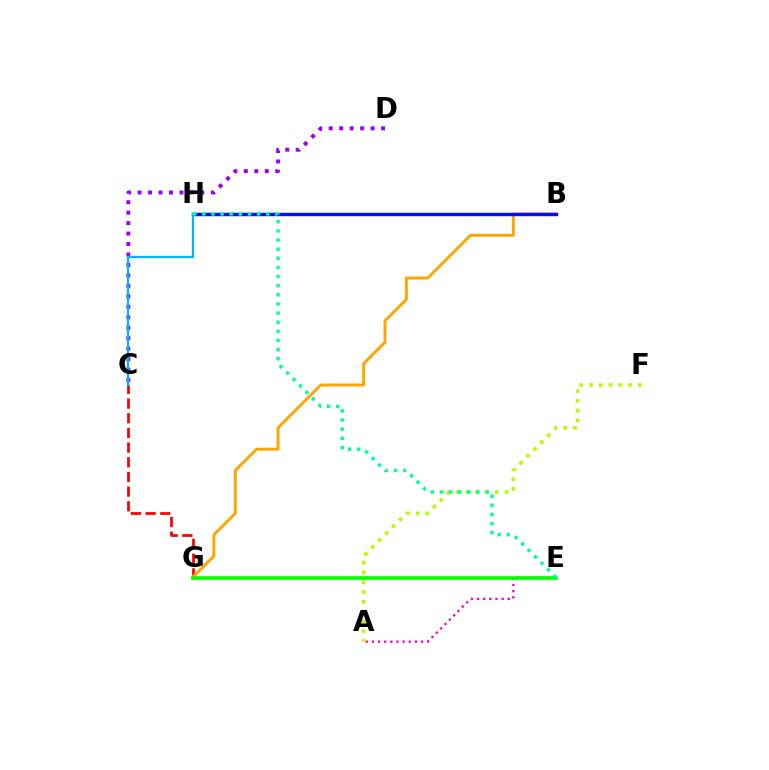{('A', 'E'): [{'color': '#ff00bd', 'line_style': 'dotted', 'thickness': 1.67}], ('C', 'G'): [{'color': '#ff0000', 'line_style': 'dashed', 'thickness': 1.99}], ('A', 'F'): [{'color': '#b3ff00', 'line_style': 'dotted', 'thickness': 2.66}], ('B', 'G'): [{'color': '#ffa500', 'line_style': 'solid', 'thickness': 2.12}], ('B', 'H'): [{'color': '#0010ff', 'line_style': 'solid', 'thickness': 2.45}], ('E', 'G'): [{'color': '#08ff00', 'line_style': 'solid', 'thickness': 2.64}], ('C', 'D'): [{'color': '#9b00ff', 'line_style': 'dotted', 'thickness': 2.84}], ('C', 'H'): [{'color': '#00b5ff', 'line_style': 'solid', 'thickness': 1.63}], ('E', 'H'): [{'color': '#00ff9d', 'line_style': 'dotted', 'thickness': 2.48}]}